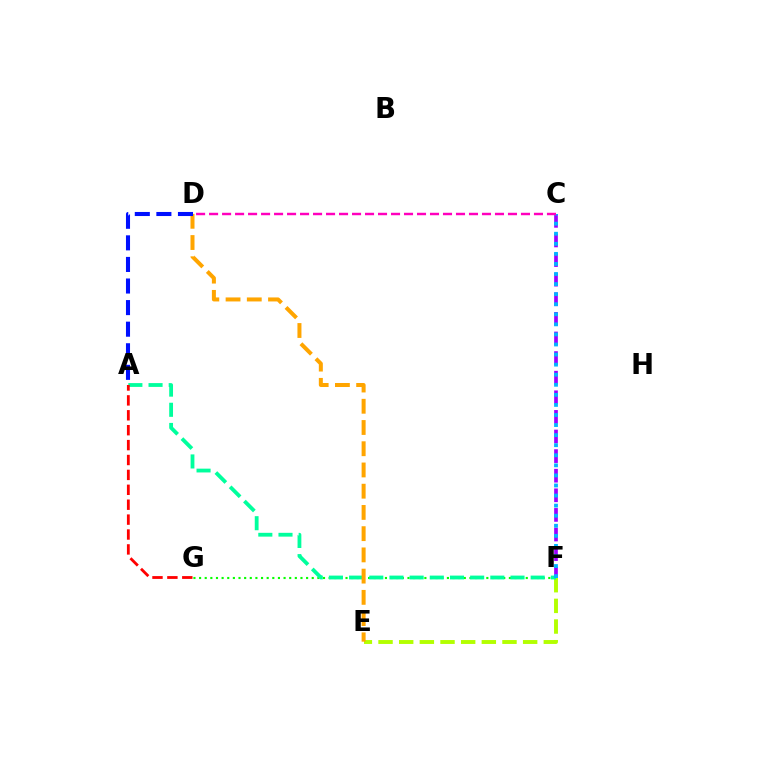{('E', 'F'): [{'color': '#b3ff00', 'line_style': 'dashed', 'thickness': 2.81}], ('F', 'G'): [{'color': '#08ff00', 'line_style': 'dotted', 'thickness': 1.53}], ('A', 'F'): [{'color': '#00ff9d', 'line_style': 'dashed', 'thickness': 2.74}], ('D', 'E'): [{'color': '#ffa500', 'line_style': 'dashed', 'thickness': 2.88}], ('A', 'G'): [{'color': '#ff0000', 'line_style': 'dashed', 'thickness': 2.02}], ('C', 'F'): [{'color': '#9b00ff', 'line_style': 'dashed', 'thickness': 2.66}, {'color': '#00b5ff', 'line_style': 'dotted', 'thickness': 2.74}], ('A', 'D'): [{'color': '#0010ff', 'line_style': 'dashed', 'thickness': 2.93}], ('C', 'D'): [{'color': '#ff00bd', 'line_style': 'dashed', 'thickness': 1.77}]}